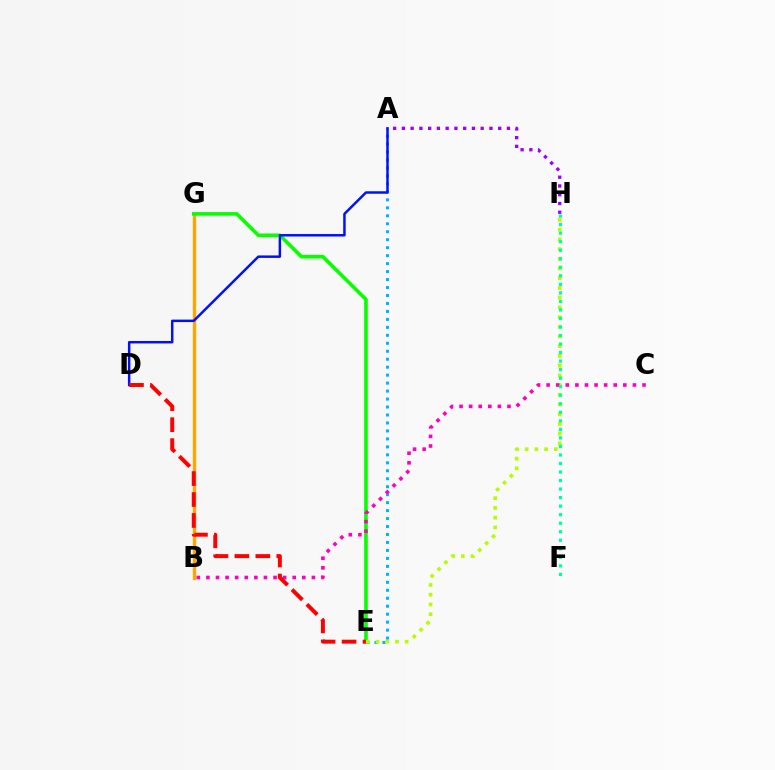{('B', 'G'): [{'color': '#ffa500', 'line_style': 'solid', 'thickness': 2.43}], ('A', 'E'): [{'color': '#00b5ff', 'line_style': 'dotted', 'thickness': 2.16}], ('E', 'G'): [{'color': '#08ff00', 'line_style': 'solid', 'thickness': 2.6}], ('A', 'D'): [{'color': '#0010ff', 'line_style': 'solid', 'thickness': 1.79}], ('E', 'H'): [{'color': '#b3ff00', 'line_style': 'dotted', 'thickness': 2.64}], ('A', 'H'): [{'color': '#9b00ff', 'line_style': 'dotted', 'thickness': 2.38}], ('B', 'C'): [{'color': '#ff00bd', 'line_style': 'dotted', 'thickness': 2.61}], ('F', 'H'): [{'color': '#00ff9d', 'line_style': 'dotted', 'thickness': 2.32}], ('D', 'E'): [{'color': '#ff0000', 'line_style': 'dashed', 'thickness': 2.85}]}